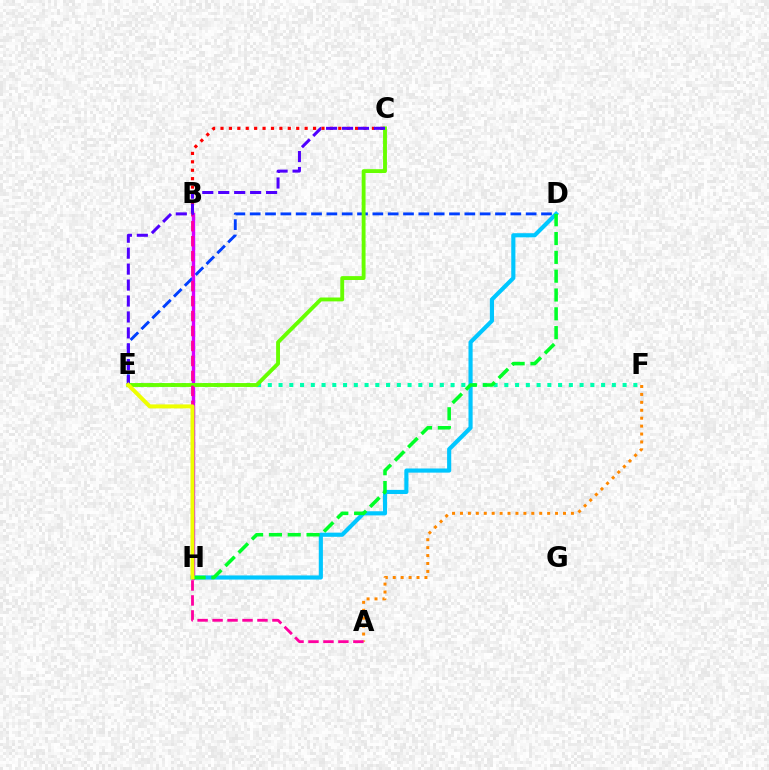{('B', 'C'): [{'color': '#ff0000', 'line_style': 'dotted', 'thickness': 2.29}], ('D', 'E'): [{'color': '#003fff', 'line_style': 'dashed', 'thickness': 2.08}], ('E', 'F'): [{'color': '#00ffaf', 'line_style': 'dotted', 'thickness': 2.92}], ('D', 'H'): [{'color': '#00c7ff', 'line_style': 'solid', 'thickness': 2.98}, {'color': '#00ff27', 'line_style': 'dashed', 'thickness': 2.56}], ('A', 'F'): [{'color': '#ff8800', 'line_style': 'dotted', 'thickness': 2.15}], ('B', 'H'): [{'color': '#d600ff', 'line_style': 'solid', 'thickness': 2.43}], ('C', 'E'): [{'color': '#66ff00', 'line_style': 'solid', 'thickness': 2.79}, {'color': '#4f00ff', 'line_style': 'dashed', 'thickness': 2.17}], ('A', 'B'): [{'color': '#ff00a0', 'line_style': 'dashed', 'thickness': 2.03}], ('E', 'H'): [{'color': '#eeff00', 'line_style': 'solid', 'thickness': 2.86}]}